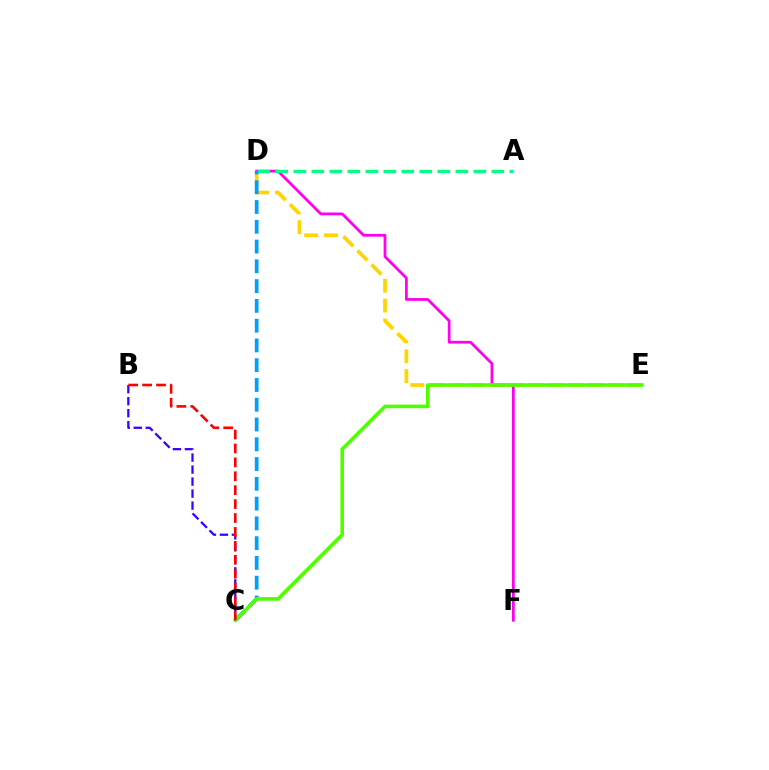{('B', 'C'): [{'color': '#3700ff', 'line_style': 'dashed', 'thickness': 1.63}, {'color': '#ff0000', 'line_style': 'dashed', 'thickness': 1.89}], ('D', 'E'): [{'color': '#ffd500', 'line_style': 'dashed', 'thickness': 2.7}], ('D', 'F'): [{'color': '#ff00ed', 'line_style': 'solid', 'thickness': 1.99}], ('A', 'D'): [{'color': '#00ff86', 'line_style': 'dashed', 'thickness': 2.45}], ('C', 'D'): [{'color': '#009eff', 'line_style': 'dashed', 'thickness': 2.69}], ('C', 'E'): [{'color': '#4fff00', 'line_style': 'solid', 'thickness': 2.59}]}